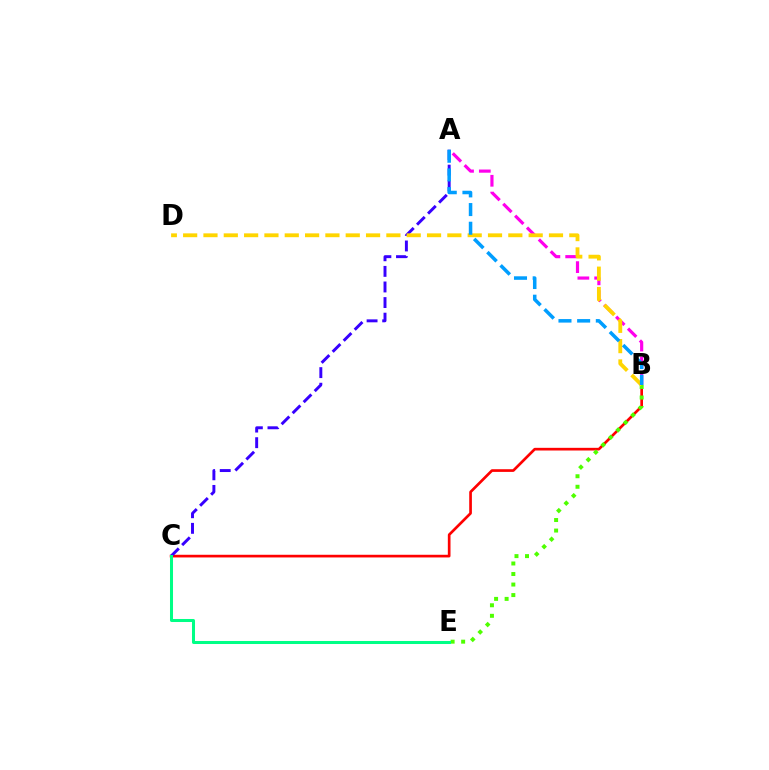{('B', 'C'): [{'color': '#ff0000', 'line_style': 'solid', 'thickness': 1.93}], ('A', 'C'): [{'color': '#3700ff', 'line_style': 'dashed', 'thickness': 2.12}], ('A', 'B'): [{'color': '#ff00ed', 'line_style': 'dashed', 'thickness': 2.28}, {'color': '#009eff', 'line_style': 'dashed', 'thickness': 2.54}], ('B', 'E'): [{'color': '#4fff00', 'line_style': 'dotted', 'thickness': 2.86}], ('B', 'D'): [{'color': '#ffd500', 'line_style': 'dashed', 'thickness': 2.76}], ('C', 'E'): [{'color': '#00ff86', 'line_style': 'solid', 'thickness': 2.18}]}